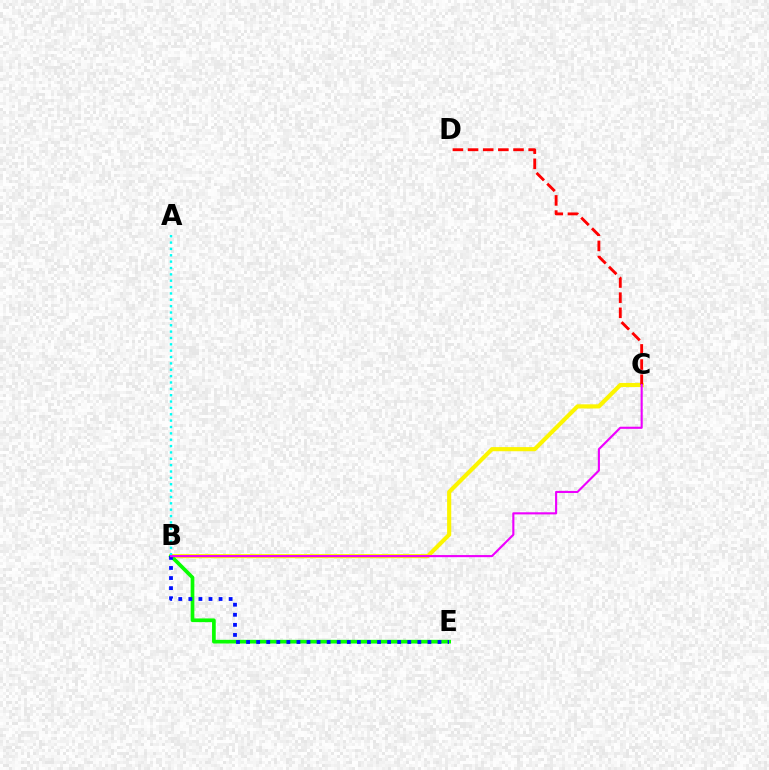{('B', 'C'): [{'color': '#fcf500', 'line_style': 'solid', 'thickness': 2.98}, {'color': '#ee00ff', 'line_style': 'solid', 'thickness': 1.53}], ('B', 'E'): [{'color': '#08ff00', 'line_style': 'solid', 'thickness': 2.66}, {'color': '#0010ff', 'line_style': 'dotted', 'thickness': 2.74}], ('A', 'B'): [{'color': '#00fff6', 'line_style': 'dotted', 'thickness': 1.73}], ('C', 'D'): [{'color': '#ff0000', 'line_style': 'dashed', 'thickness': 2.06}]}